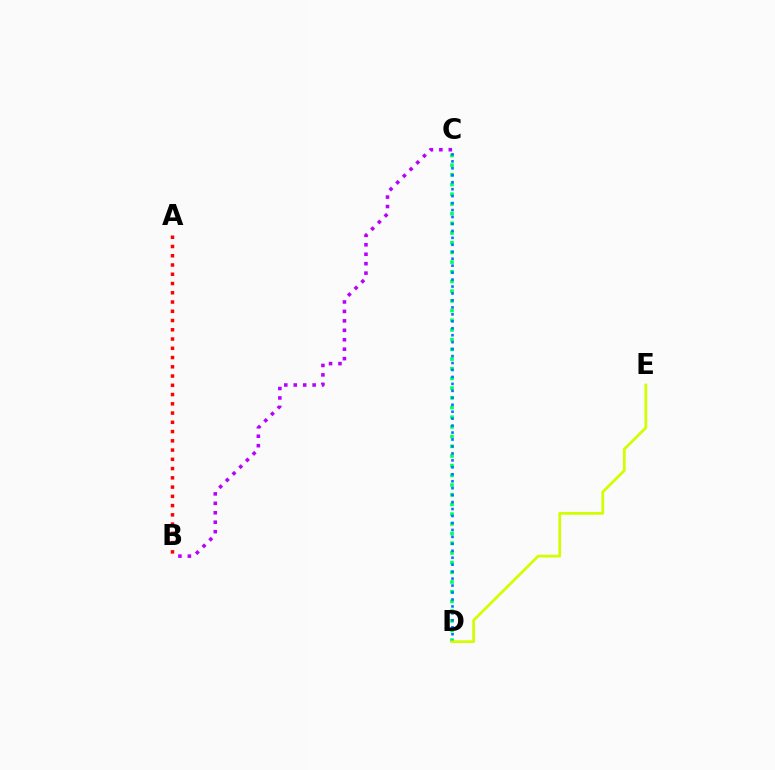{('C', 'D'): [{'color': '#00ff5c', 'line_style': 'dotted', 'thickness': 2.63}, {'color': '#0074ff', 'line_style': 'dotted', 'thickness': 1.89}], ('B', 'C'): [{'color': '#b900ff', 'line_style': 'dotted', 'thickness': 2.57}], ('D', 'E'): [{'color': '#d1ff00', 'line_style': 'solid', 'thickness': 1.99}], ('A', 'B'): [{'color': '#ff0000', 'line_style': 'dotted', 'thickness': 2.51}]}